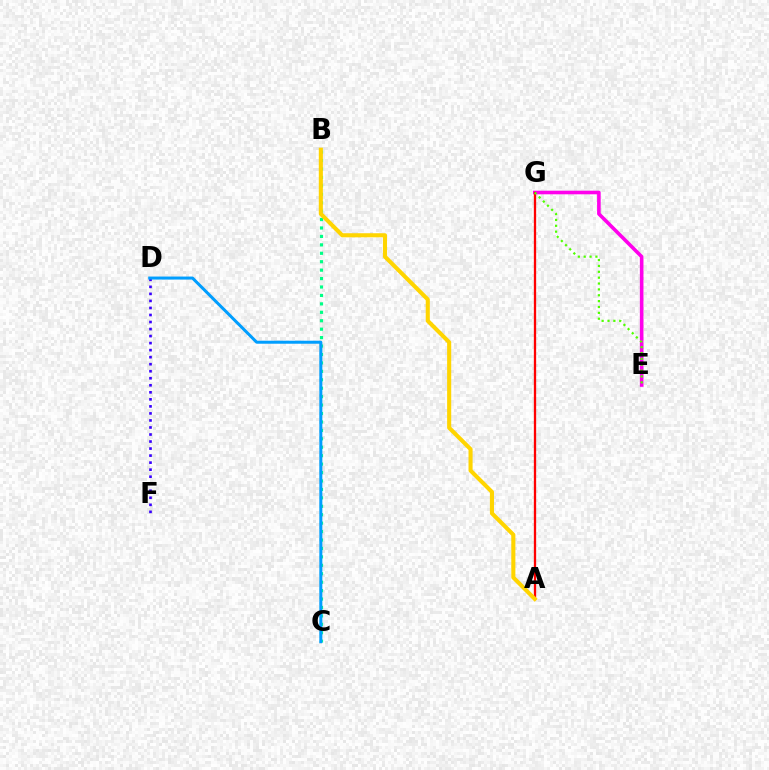{('D', 'F'): [{'color': '#3700ff', 'line_style': 'dotted', 'thickness': 1.91}], ('E', 'G'): [{'color': '#ff00ed', 'line_style': 'solid', 'thickness': 2.59}, {'color': '#4fff00', 'line_style': 'dotted', 'thickness': 1.59}], ('B', 'C'): [{'color': '#00ff86', 'line_style': 'dotted', 'thickness': 2.29}], ('A', 'G'): [{'color': '#ff0000', 'line_style': 'solid', 'thickness': 1.66}], ('A', 'B'): [{'color': '#ffd500', 'line_style': 'solid', 'thickness': 2.94}], ('C', 'D'): [{'color': '#009eff', 'line_style': 'solid', 'thickness': 2.17}]}